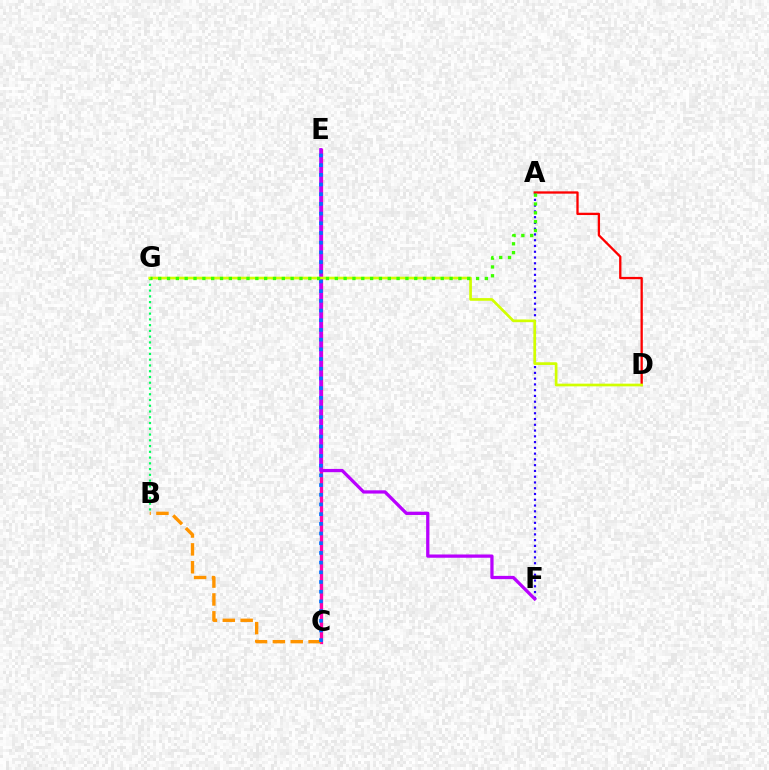{('B', 'G'): [{'color': '#00ff5c', 'line_style': 'dotted', 'thickness': 1.56}], ('C', 'E'): [{'color': '#00fff6', 'line_style': 'solid', 'thickness': 1.6}, {'color': '#ff00ac', 'line_style': 'solid', 'thickness': 2.36}, {'color': '#0074ff', 'line_style': 'dotted', 'thickness': 2.63}], ('A', 'F'): [{'color': '#2500ff', 'line_style': 'dotted', 'thickness': 1.57}], ('A', 'D'): [{'color': '#ff0000', 'line_style': 'solid', 'thickness': 1.66}], ('E', 'F'): [{'color': '#b900ff', 'line_style': 'solid', 'thickness': 2.35}], ('D', 'G'): [{'color': '#d1ff00', 'line_style': 'solid', 'thickness': 1.94}], ('B', 'C'): [{'color': '#ff9400', 'line_style': 'dashed', 'thickness': 2.43}], ('A', 'G'): [{'color': '#3dff00', 'line_style': 'dotted', 'thickness': 2.4}]}